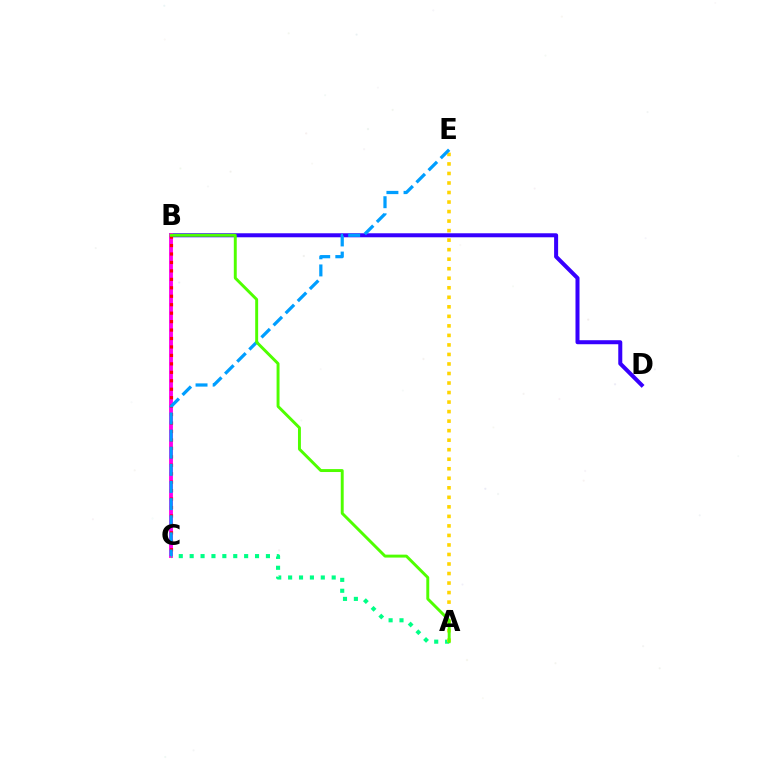{('B', 'D'): [{'color': '#3700ff', 'line_style': 'solid', 'thickness': 2.89}], ('B', 'C'): [{'color': '#ff00ed', 'line_style': 'solid', 'thickness': 2.78}, {'color': '#ff0000', 'line_style': 'dotted', 'thickness': 2.3}], ('A', 'C'): [{'color': '#00ff86', 'line_style': 'dotted', 'thickness': 2.96}], ('A', 'E'): [{'color': '#ffd500', 'line_style': 'dotted', 'thickness': 2.59}], ('C', 'E'): [{'color': '#009eff', 'line_style': 'dashed', 'thickness': 2.33}], ('A', 'B'): [{'color': '#4fff00', 'line_style': 'solid', 'thickness': 2.11}]}